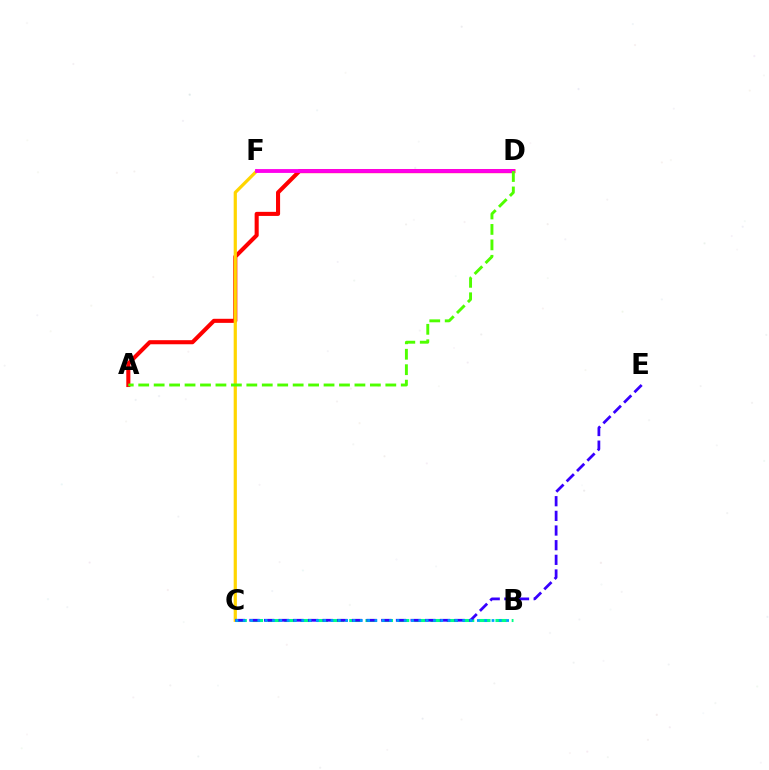{('A', 'D'): [{'color': '#ff0000', 'line_style': 'solid', 'thickness': 2.94}, {'color': '#4fff00', 'line_style': 'dashed', 'thickness': 2.1}], ('C', 'F'): [{'color': '#ffd500', 'line_style': 'solid', 'thickness': 2.3}], ('B', 'C'): [{'color': '#00ff86', 'line_style': 'dashed', 'thickness': 2.21}, {'color': '#009eff', 'line_style': 'dotted', 'thickness': 1.99}], ('C', 'E'): [{'color': '#3700ff', 'line_style': 'dashed', 'thickness': 1.99}], ('D', 'F'): [{'color': '#ff00ed', 'line_style': 'solid', 'thickness': 2.77}]}